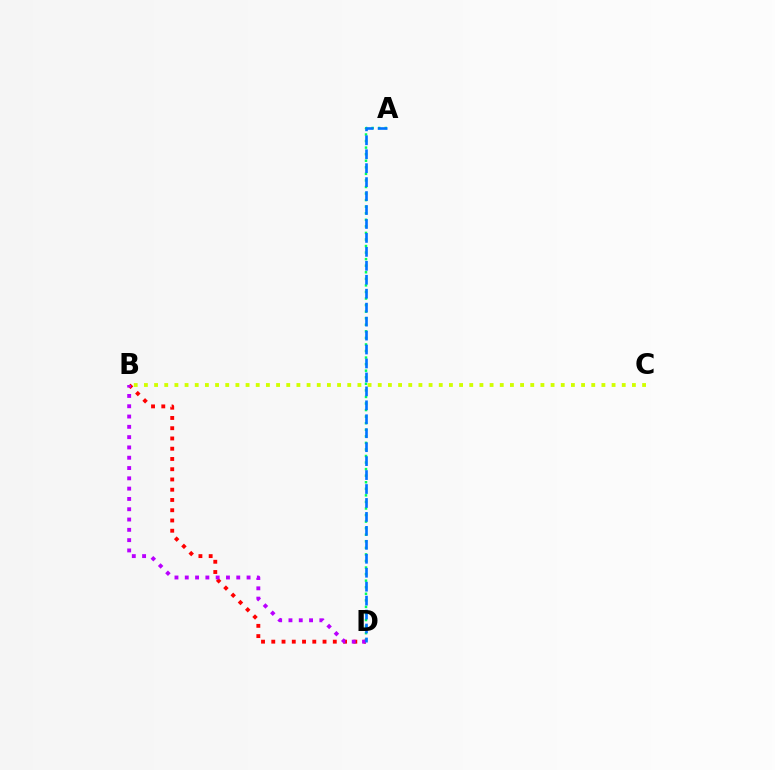{('A', 'D'): [{'color': '#00ff5c', 'line_style': 'dotted', 'thickness': 1.78}, {'color': '#0074ff', 'line_style': 'dashed', 'thickness': 1.9}], ('B', 'D'): [{'color': '#ff0000', 'line_style': 'dotted', 'thickness': 2.79}, {'color': '#b900ff', 'line_style': 'dotted', 'thickness': 2.8}], ('B', 'C'): [{'color': '#d1ff00', 'line_style': 'dotted', 'thickness': 2.76}]}